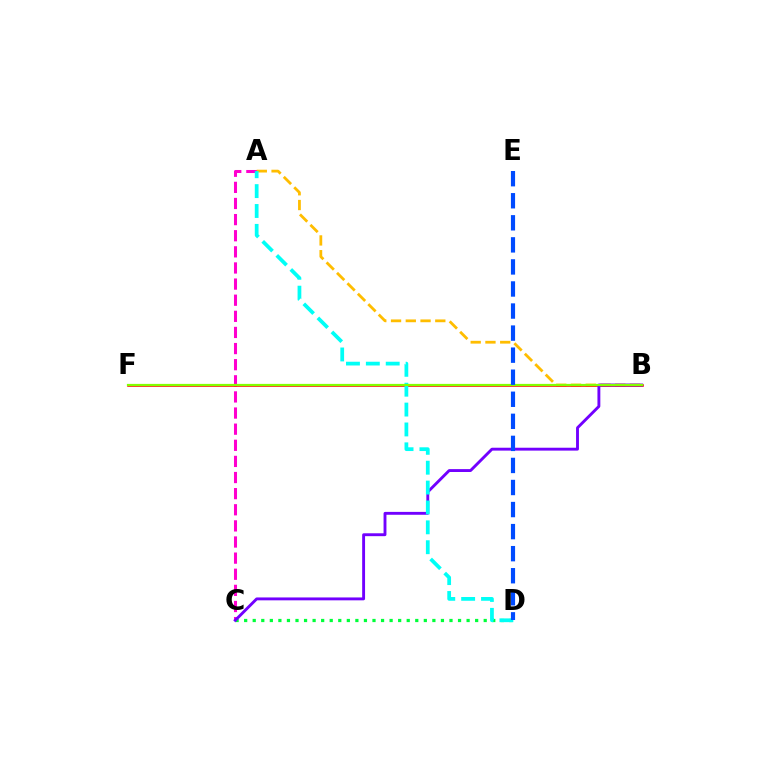{('A', 'C'): [{'color': '#ff00cf', 'line_style': 'dashed', 'thickness': 2.19}], ('A', 'B'): [{'color': '#ffbd00', 'line_style': 'dashed', 'thickness': 2.0}], ('C', 'D'): [{'color': '#00ff39', 'line_style': 'dotted', 'thickness': 2.32}], ('B', 'F'): [{'color': '#ff0000', 'line_style': 'solid', 'thickness': 1.83}, {'color': '#84ff00', 'line_style': 'solid', 'thickness': 1.6}], ('B', 'C'): [{'color': '#7200ff', 'line_style': 'solid', 'thickness': 2.08}], ('A', 'D'): [{'color': '#00fff6', 'line_style': 'dashed', 'thickness': 2.7}], ('D', 'E'): [{'color': '#004bff', 'line_style': 'dashed', 'thickness': 3.0}]}